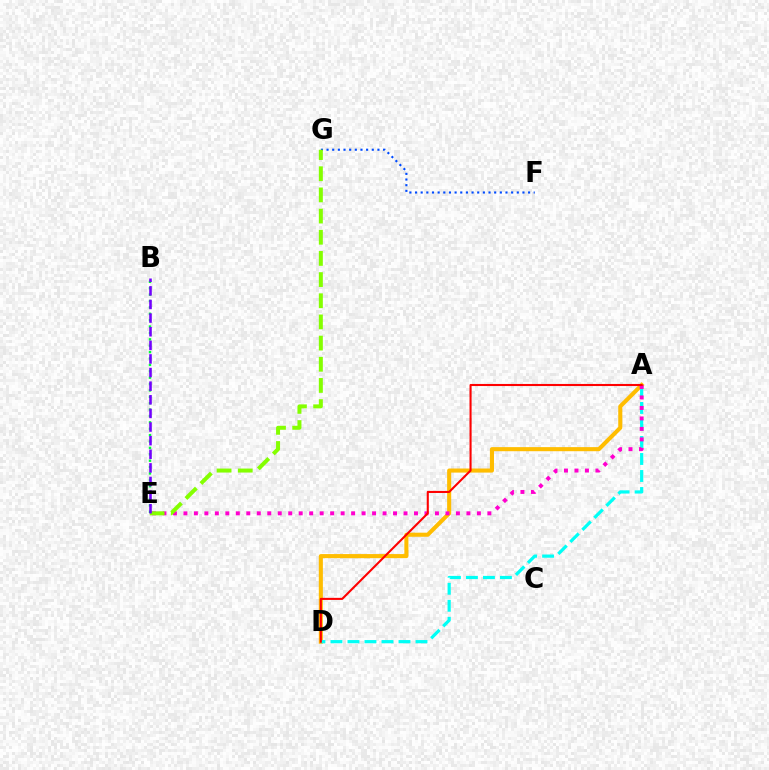{('A', 'D'): [{'color': '#ffbd00', 'line_style': 'solid', 'thickness': 2.94}, {'color': '#00fff6', 'line_style': 'dashed', 'thickness': 2.31}, {'color': '#ff0000', 'line_style': 'solid', 'thickness': 1.5}], ('F', 'G'): [{'color': '#004bff', 'line_style': 'dotted', 'thickness': 1.54}], ('A', 'E'): [{'color': '#ff00cf', 'line_style': 'dotted', 'thickness': 2.85}], ('E', 'G'): [{'color': '#84ff00', 'line_style': 'dashed', 'thickness': 2.88}], ('B', 'E'): [{'color': '#00ff39', 'line_style': 'dotted', 'thickness': 1.74}, {'color': '#7200ff', 'line_style': 'dashed', 'thickness': 1.85}]}